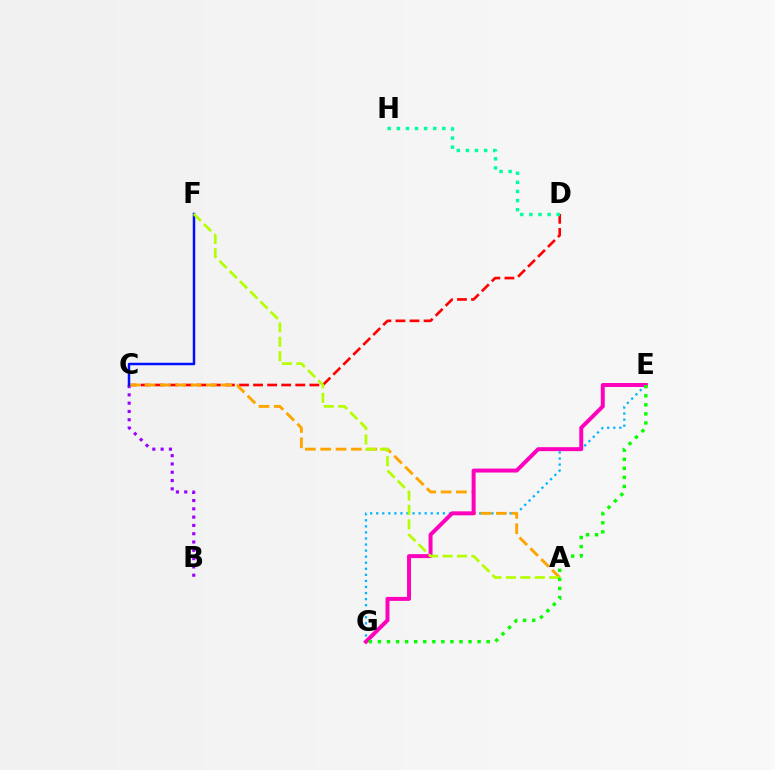{('C', 'D'): [{'color': '#ff0000', 'line_style': 'dashed', 'thickness': 1.91}], ('E', 'G'): [{'color': '#00b5ff', 'line_style': 'dotted', 'thickness': 1.65}, {'color': '#ff00bd', 'line_style': 'solid', 'thickness': 2.86}, {'color': '#08ff00', 'line_style': 'dotted', 'thickness': 2.46}], ('B', 'C'): [{'color': '#9b00ff', 'line_style': 'dotted', 'thickness': 2.25}], ('A', 'C'): [{'color': '#ffa500', 'line_style': 'dashed', 'thickness': 2.08}], ('C', 'F'): [{'color': '#0010ff', 'line_style': 'solid', 'thickness': 1.79}], ('A', 'F'): [{'color': '#b3ff00', 'line_style': 'dashed', 'thickness': 1.96}], ('D', 'H'): [{'color': '#00ff9d', 'line_style': 'dotted', 'thickness': 2.47}]}